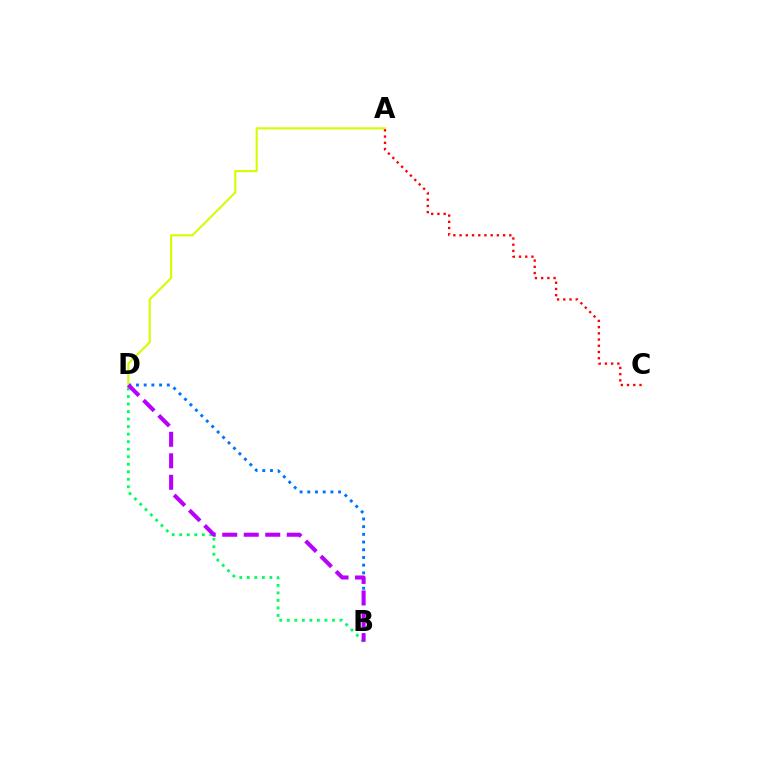{('B', 'D'): [{'color': '#0074ff', 'line_style': 'dotted', 'thickness': 2.09}, {'color': '#00ff5c', 'line_style': 'dotted', 'thickness': 2.04}, {'color': '#b900ff', 'line_style': 'dashed', 'thickness': 2.92}], ('A', 'D'): [{'color': '#d1ff00', 'line_style': 'solid', 'thickness': 1.51}], ('A', 'C'): [{'color': '#ff0000', 'line_style': 'dotted', 'thickness': 1.69}]}